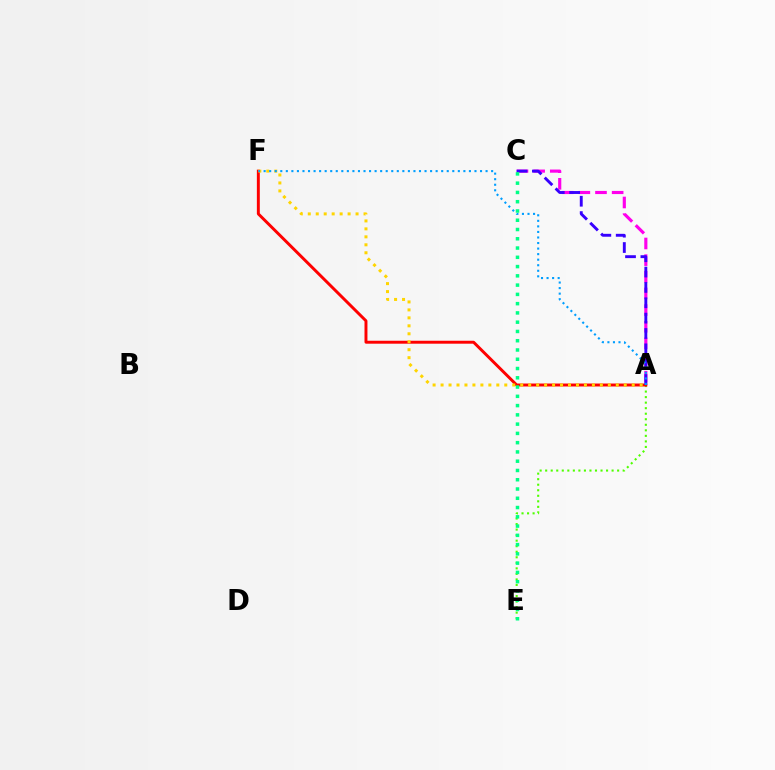{('A', 'E'): [{'color': '#4fff00', 'line_style': 'dotted', 'thickness': 1.5}], ('A', 'F'): [{'color': '#ff0000', 'line_style': 'solid', 'thickness': 2.12}, {'color': '#ffd500', 'line_style': 'dotted', 'thickness': 2.16}, {'color': '#009eff', 'line_style': 'dotted', 'thickness': 1.51}], ('A', 'C'): [{'color': '#ff00ed', 'line_style': 'dashed', 'thickness': 2.26}, {'color': '#3700ff', 'line_style': 'dashed', 'thickness': 2.09}], ('C', 'E'): [{'color': '#00ff86', 'line_style': 'dotted', 'thickness': 2.52}]}